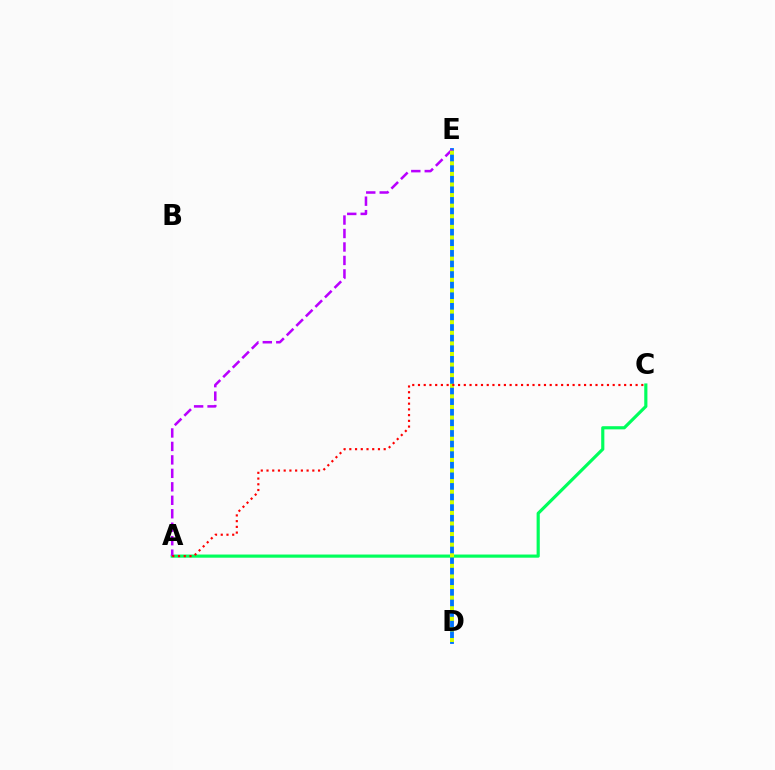{('D', 'E'): [{'color': '#0074ff', 'line_style': 'solid', 'thickness': 2.77}, {'color': '#d1ff00', 'line_style': 'dotted', 'thickness': 2.88}], ('A', 'C'): [{'color': '#00ff5c', 'line_style': 'solid', 'thickness': 2.27}, {'color': '#ff0000', 'line_style': 'dotted', 'thickness': 1.56}], ('A', 'E'): [{'color': '#b900ff', 'line_style': 'dashed', 'thickness': 1.83}]}